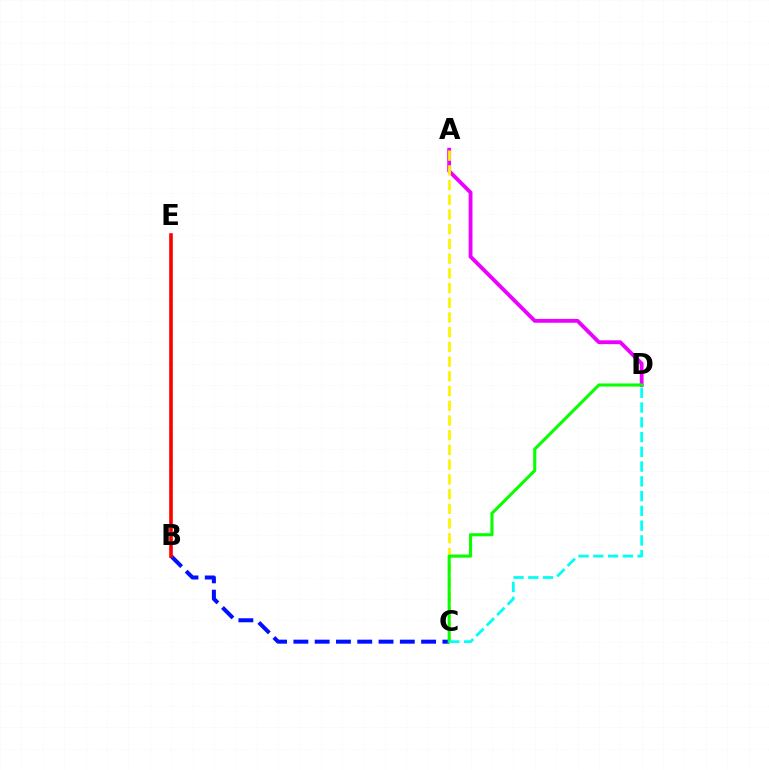{('A', 'D'): [{'color': '#ee00ff', 'line_style': 'solid', 'thickness': 2.76}], ('A', 'C'): [{'color': '#fcf500', 'line_style': 'dashed', 'thickness': 2.0}], ('B', 'C'): [{'color': '#0010ff', 'line_style': 'dashed', 'thickness': 2.89}], ('C', 'D'): [{'color': '#08ff00', 'line_style': 'solid', 'thickness': 2.23}, {'color': '#00fff6', 'line_style': 'dashed', 'thickness': 2.01}], ('B', 'E'): [{'color': '#ff0000', 'line_style': 'solid', 'thickness': 2.61}]}